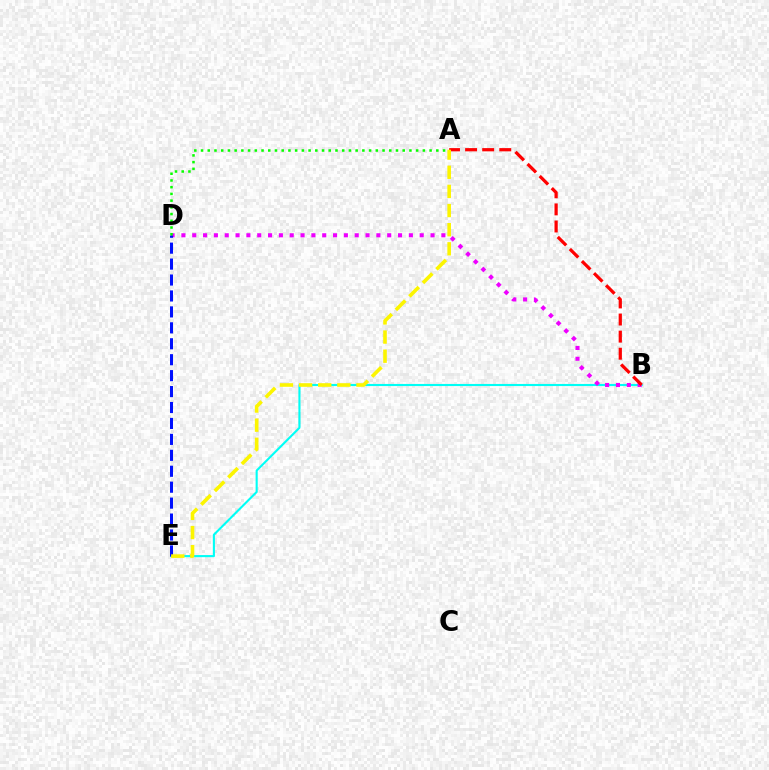{('B', 'E'): [{'color': '#00fff6', 'line_style': 'solid', 'thickness': 1.52}], ('B', 'D'): [{'color': '#ee00ff', 'line_style': 'dotted', 'thickness': 2.94}], ('A', 'B'): [{'color': '#ff0000', 'line_style': 'dashed', 'thickness': 2.32}], ('D', 'E'): [{'color': '#0010ff', 'line_style': 'dashed', 'thickness': 2.16}], ('A', 'E'): [{'color': '#fcf500', 'line_style': 'dashed', 'thickness': 2.6}], ('A', 'D'): [{'color': '#08ff00', 'line_style': 'dotted', 'thickness': 1.83}]}